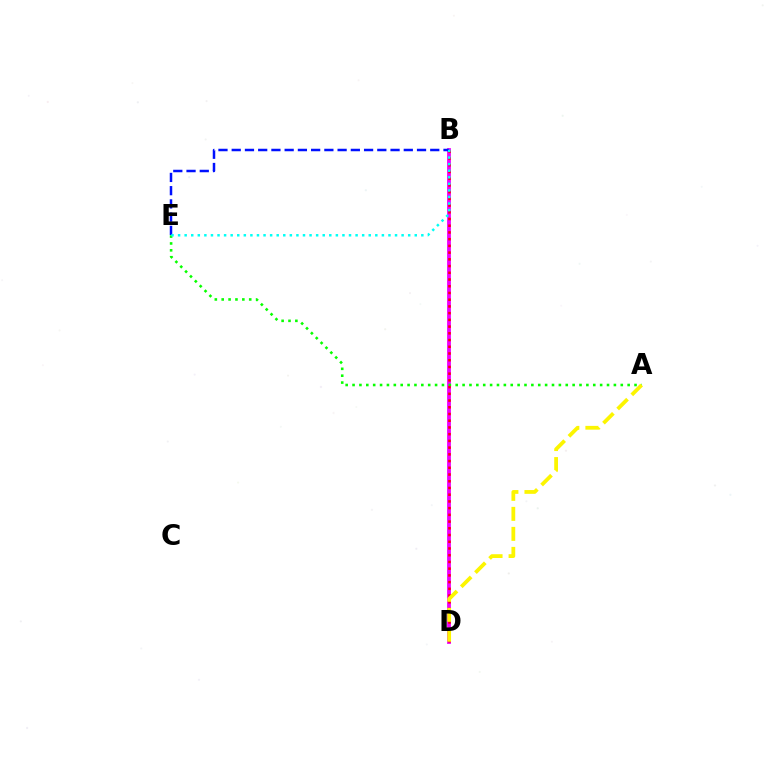{('B', 'D'): [{'color': '#ee00ff', 'line_style': 'solid', 'thickness': 2.74}, {'color': '#ff0000', 'line_style': 'dotted', 'thickness': 1.83}], ('A', 'E'): [{'color': '#08ff00', 'line_style': 'dotted', 'thickness': 1.87}], ('A', 'D'): [{'color': '#fcf500', 'line_style': 'dashed', 'thickness': 2.72}], ('B', 'E'): [{'color': '#0010ff', 'line_style': 'dashed', 'thickness': 1.8}, {'color': '#00fff6', 'line_style': 'dotted', 'thickness': 1.79}]}